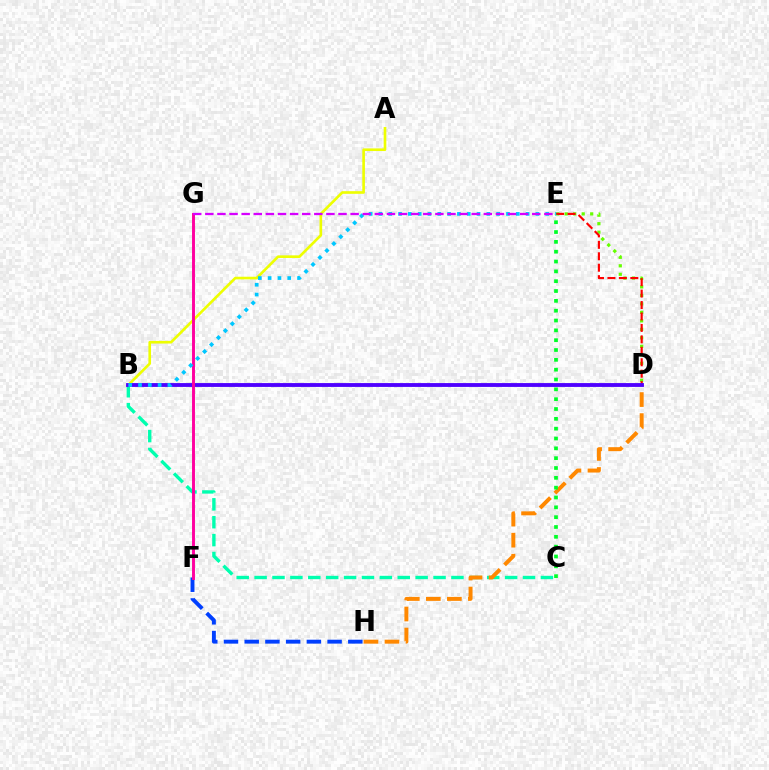{('D', 'E'): [{'color': '#66ff00', 'line_style': 'dotted', 'thickness': 2.31}, {'color': '#ff0000', 'line_style': 'dashed', 'thickness': 1.55}], ('A', 'B'): [{'color': '#eeff00', 'line_style': 'solid', 'thickness': 1.9}], ('B', 'C'): [{'color': '#00ffaf', 'line_style': 'dashed', 'thickness': 2.43}], ('D', 'H'): [{'color': '#ff8800', 'line_style': 'dashed', 'thickness': 2.86}], ('B', 'D'): [{'color': '#4f00ff', 'line_style': 'solid', 'thickness': 2.77}], ('F', 'H'): [{'color': '#003fff', 'line_style': 'dashed', 'thickness': 2.82}], ('F', 'G'): [{'color': '#ff00a0', 'line_style': 'solid', 'thickness': 2.11}], ('B', 'E'): [{'color': '#00c7ff', 'line_style': 'dotted', 'thickness': 2.67}], ('C', 'E'): [{'color': '#00ff27', 'line_style': 'dotted', 'thickness': 2.67}], ('E', 'G'): [{'color': '#d600ff', 'line_style': 'dashed', 'thickness': 1.64}]}